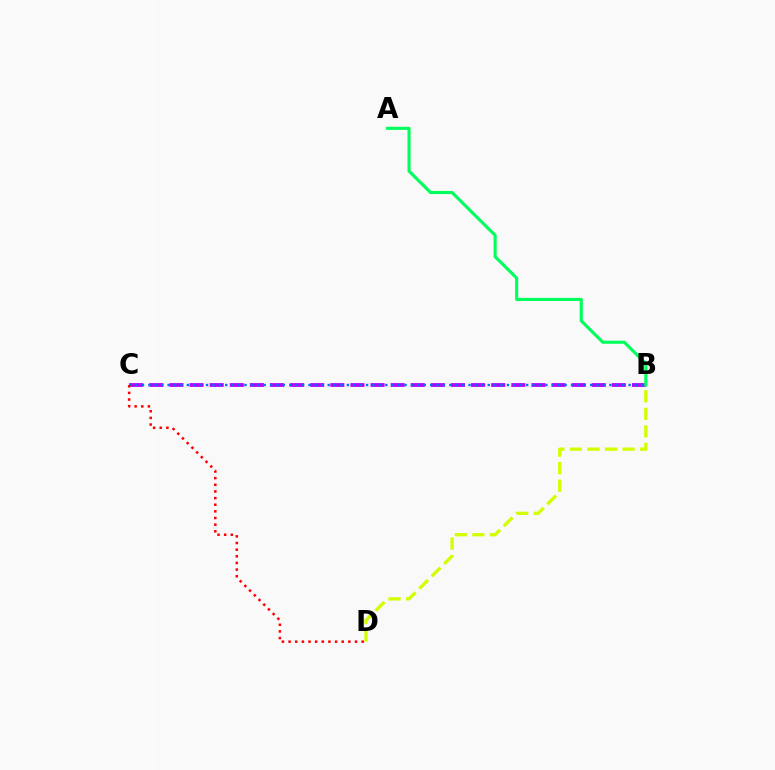{('B', 'C'): [{'color': '#b900ff', 'line_style': 'dashed', 'thickness': 2.73}, {'color': '#0074ff', 'line_style': 'dotted', 'thickness': 1.74}], ('A', 'B'): [{'color': '#00ff5c', 'line_style': 'solid', 'thickness': 2.24}], ('B', 'D'): [{'color': '#d1ff00', 'line_style': 'dashed', 'thickness': 2.38}], ('C', 'D'): [{'color': '#ff0000', 'line_style': 'dotted', 'thickness': 1.81}]}